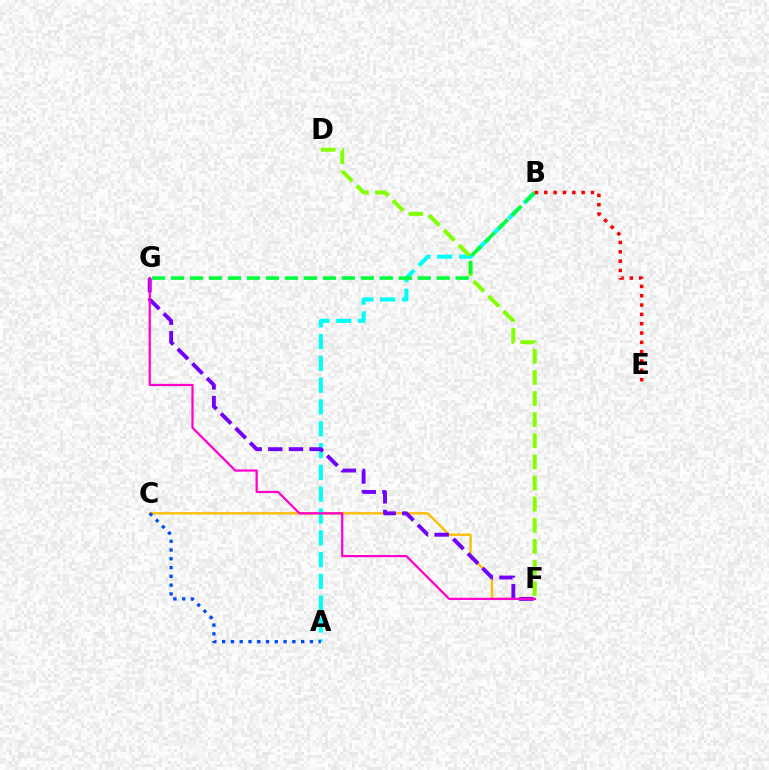{('C', 'F'): [{'color': '#ffbd00', 'line_style': 'solid', 'thickness': 1.66}], ('A', 'B'): [{'color': '#00fff6', 'line_style': 'dashed', 'thickness': 2.96}], ('F', 'G'): [{'color': '#7200ff', 'line_style': 'dashed', 'thickness': 2.8}, {'color': '#ff00cf', 'line_style': 'solid', 'thickness': 1.61}], ('D', 'F'): [{'color': '#84ff00', 'line_style': 'dashed', 'thickness': 2.87}], ('B', 'G'): [{'color': '#00ff39', 'line_style': 'dashed', 'thickness': 2.58}], ('A', 'C'): [{'color': '#004bff', 'line_style': 'dotted', 'thickness': 2.38}], ('B', 'E'): [{'color': '#ff0000', 'line_style': 'dotted', 'thickness': 2.53}]}